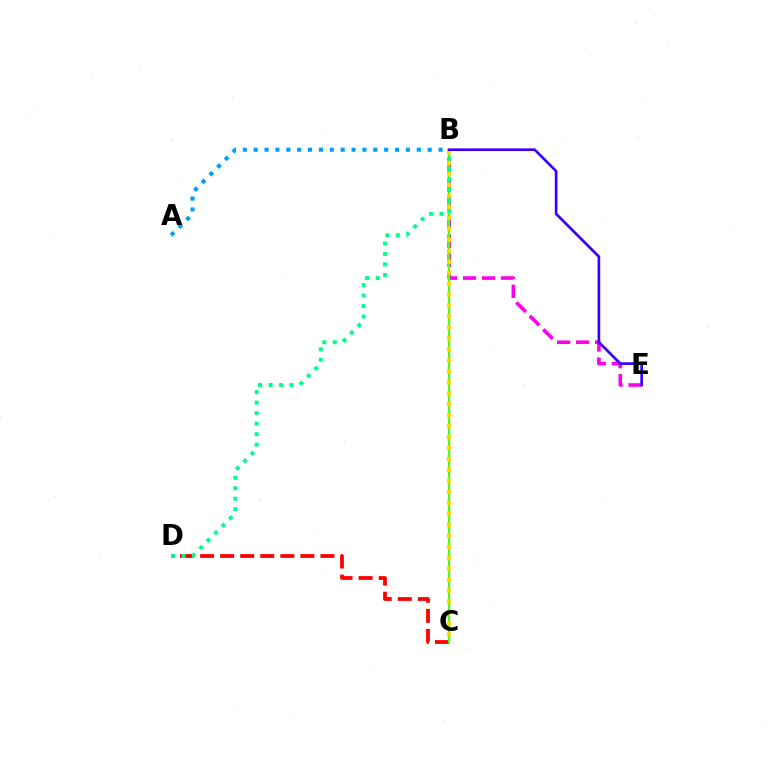{('B', 'E'): [{'color': '#ff00ed', 'line_style': 'dashed', 'thickness': 2.59}, {'color': '#3700ff', 'line_style': 'solid', 'thickness': 1.92}], ('C', 'D'): [{'color': '#ff0000', 'line_style': 'dashed', 'thickness': 2.72}], ('B', 'C'): [{'color': '#4fff00', 'line_style': 'solid', 'thickness': 1.64}, {'color': '#ffd500', 'line_style': 'dotted', 'thickness': 2.98}], ('B', 'D'): [{'color': '#00ff86', 'line_style': 'dotted', 'thickness': 2.85}], ('A', 'B'): [{'color': '#009eff', 'line_style': 'dotted', 'thickness': 2.95}]}